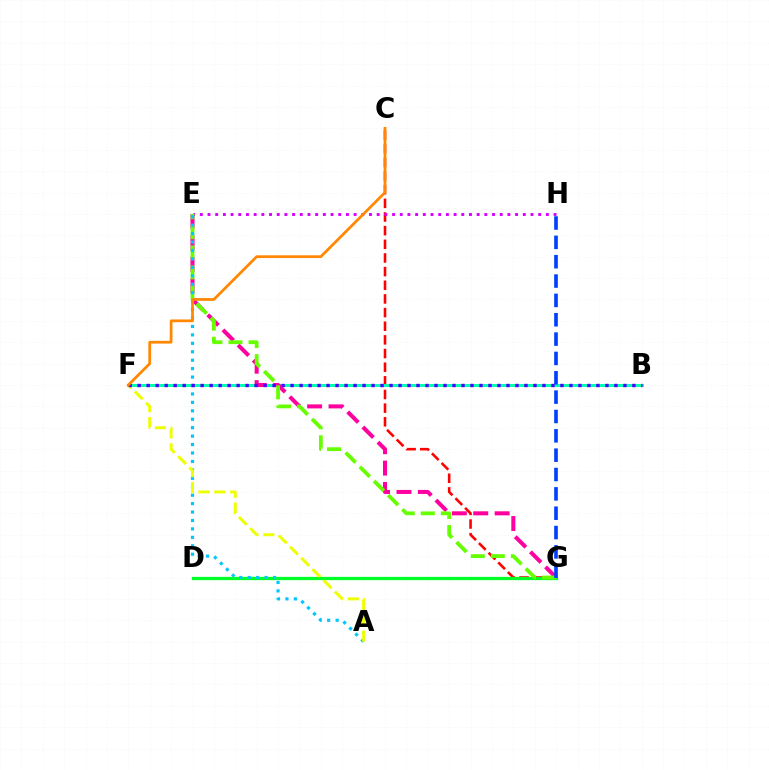{('C', 'G'): [{'color': '#ff0000', 'line_style': 'dashed', 'thickness': 1.85}], ('E', 'H'): [{'color': '#d600ff', 'line_style': 'dotted', 'thickness': 2.09}], ('D', 'G'): [{'color': '#00ff27', 'line_style': 'solid', 'thickness': 2.35}], ('B', 'F'): [{'color': '#00ffaf', 'line_style': 'solid', 'thickness': 2.11}, {'color': '#4f00ff', 'line_style': 'dotted', 'thickness': 2.44}], ('E', 'G'): [{'color': '#ff00a0', 'line_style': 'dashed', 'thickness': 2.91}, {'color': '#66ff00', 'line_style': 'dashed', 'thickness': 2.72}], ('A', 'E'): [{'color': '#00c7ff', 'line_style': 'dotted', 'thickness': 2.29}], ('A', 'F'): [{'color': '#eeff00', 'line_style': 'dashed', 'thickness': 2.15}], ('G', 'H'): [{'color': '#003fff', 'line_style': 'dashed', 'thickness': 2.63}], ('C', 'F'): [{'color': '#ff8800', 'line_style': 'solid', 'thickness': 1.97}]}